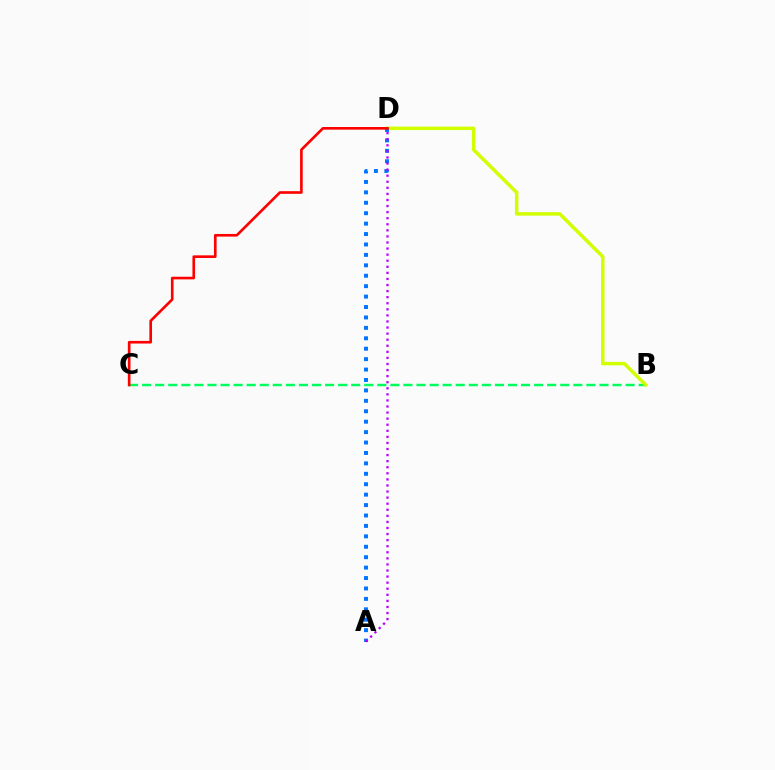{('B', 'C'): [{'color': '#00ff5c', 'line_style': 'dashed', 'thickness': 1.78}], ('B', 'D'): [{'color': '#d1ff00', 'line_style': 'solid', 'thickness': 2.51}], ('A', 'D'): [{'color': '#0074ff', 'line_style': 'dotted', 'thickness': 2.83}, {'color': '#b900ff', 'line_style': 'dotted', 'thickness': 1.65}], ('C', 'D'): [{'color': '#ff0000', 'line_style': 'solid', 'thickness': 1.91}]}